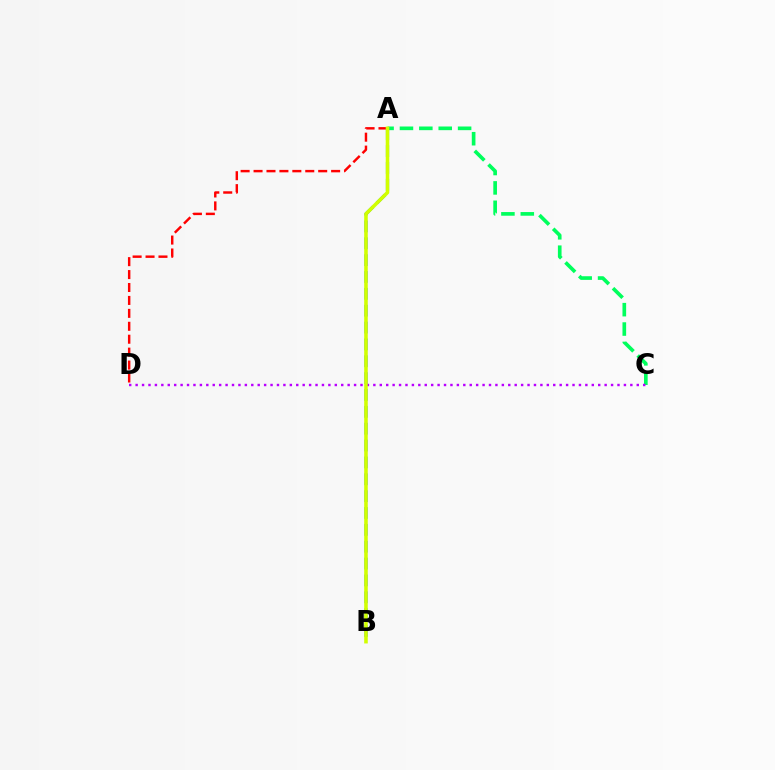{('A', 'C'): [{'color': '#00ff5c', 'line_style': 'dashed', 'thickness': 2.63}], ('C', 'D'): [{'color': '#b900ff', 'line_style': 'dotted', 'thickness': 1.75}], ('A', 'B'): [{'color': '#0074ff', 'line_style': 'dashed', 'thickness': 2.29}, {'color': '#d1ff00', 'line_style': 'solid', 'thickness': 2.56}], ('A', 'D'): [{'color': '#ff0000', 'line_style': 'dashed', 'thickness': 1.76}]}